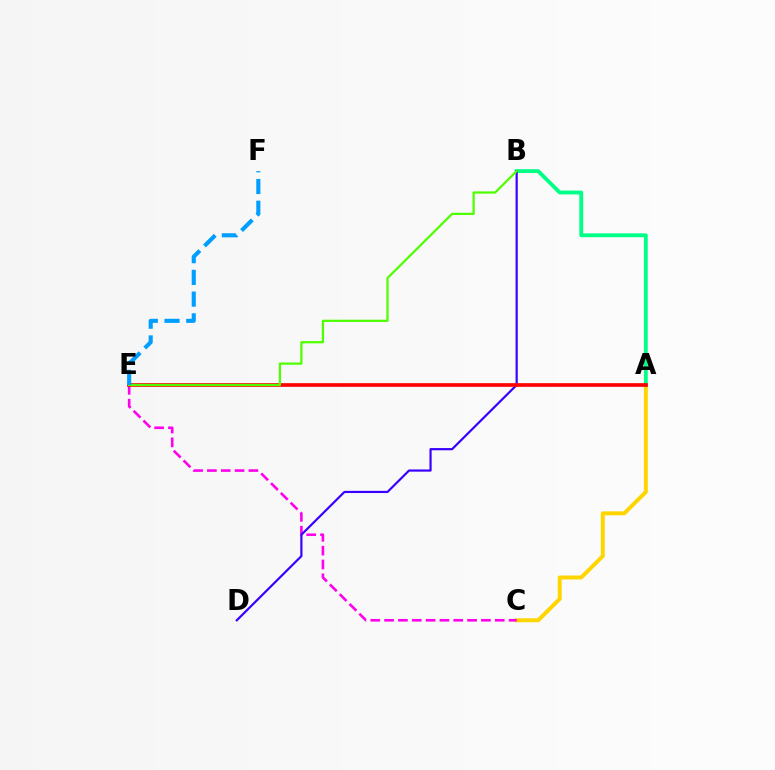{('A', 'C'): [{'color': '#ffd500', 'line_style': 'solid', 'thickness': 2.85}], ('A', 'B'): [{'color': '#00ff86', 'line_style': 'solid', 'thickness': 2.77}], ('C', 'E'): [{'color': '#ff00ed', 'line_style': 'dashed', 'thickness': 1.88}], ('B', 'D'): [{'color': '#3700ff', 'line_style': 'solid', 'thickness': 1.57}], ('A', 'E'): [{'color': '#ff0000', 'line_style': 'solid', 'thickness': 2.65}], ('B', 'E'): [{'color': '#4fff00', 'line_style': 'solid', 'thickness': 1.62}], ('E', 'F'): [{'color': '#009eff', 'line_style': 'dashed', 'thickness': 2.95}]}